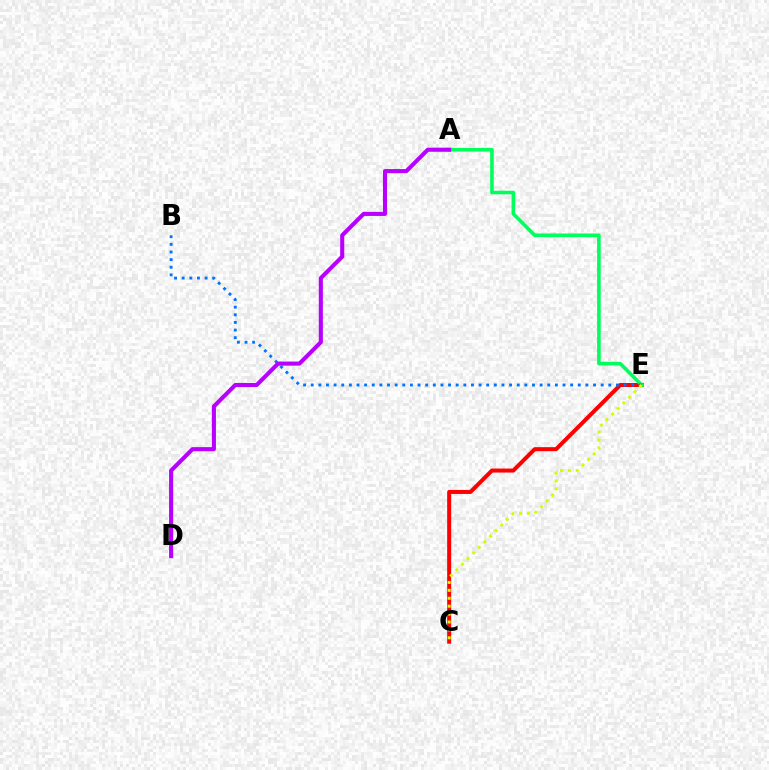{('C', 'E'): [{'color': '#ff0000', 'line_style': 'solid', 'thickness': 2.89}, {'color': '#d1ff00', 'line_style': 'dotted', 'thickness': 2.15}], ('A', 'E'): [{'color': '#00ff5c', 'line_style': 'solid', 'thickness': 2.59}], ('B', 'E'): [{'color': '#0074ff', 'line_style': 'dotted', 'thickness': 2.07}], ('A', 'D'): [{'color': '#b900ff', 'line_style': 'solid', 'thickness': 2.94}]}